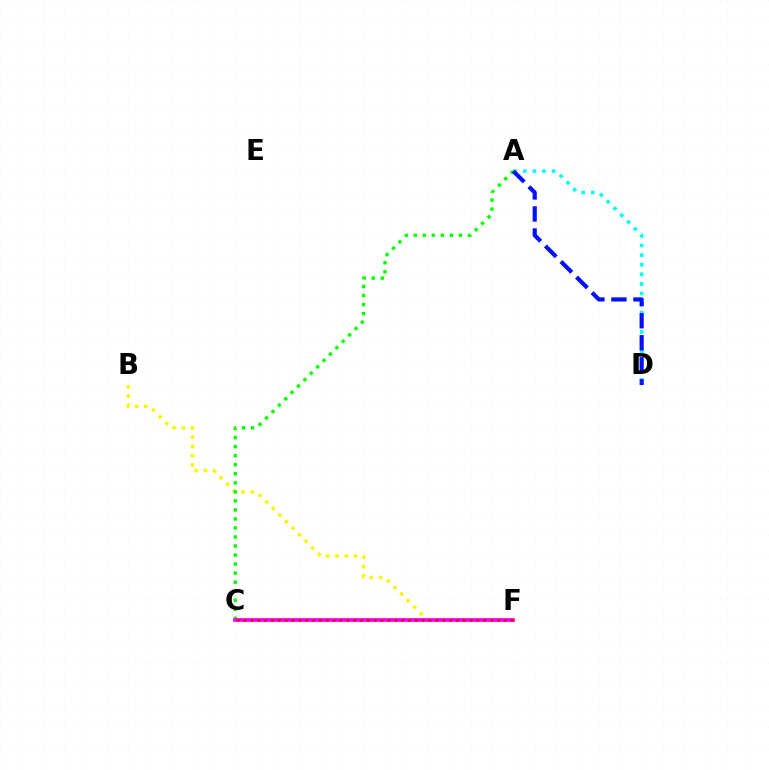{('B', 'F'): [{'color': '#fcf500', 'line_style': 'dotted', 'thickness': 2.52}], ('A', 'C'): [{'color': '#08ff00', 'line_style': 'dotted', 'thickness': 2.45}], ('A', 'D'): [{'color': '#00fff6', 'line_style': 'dotted', 'thickness': 2.61}, {'color': '#0010ff', 'line_style': 'dashed', 'thickness': 2.99}], ('C', 'F'): [{'color': '#ee00ff', 'line_style': 'solid', 'thickness': 2.65}, {'color': '#ff0000', 'line_style': 'dotted', 'thickness': 1.86}]}